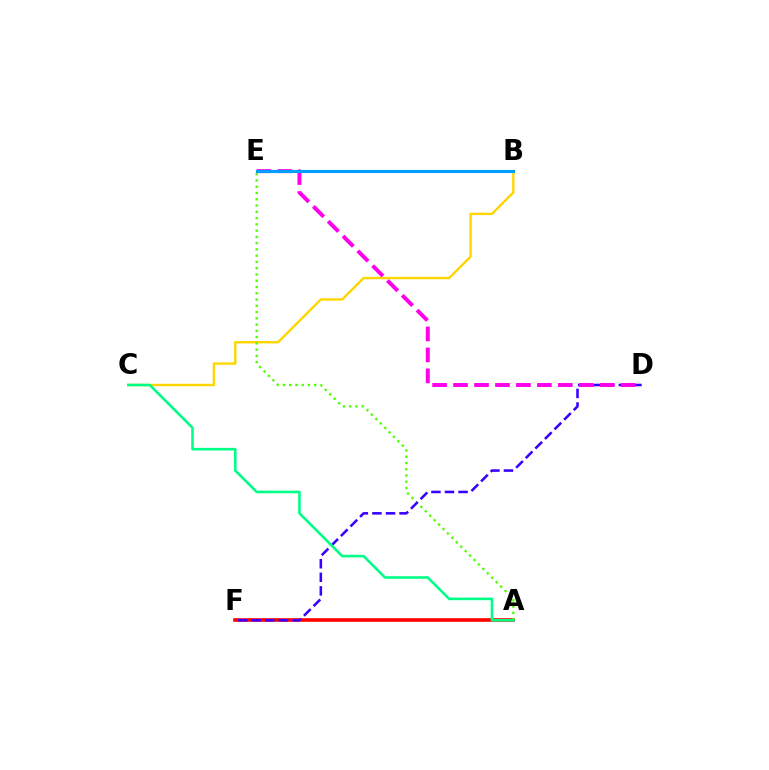{('B', 'C'): [{'color': '#ffd500', 'line_style': 'solid', 'thickness': 1.71}], ('A', 'F'): [{'color': '#ff0000', 'line_style': 'solid', 'thickness': 2.6}], ('A', 'E'): [{'color': '#4fff00', 'line_style': 'dotted', 'thickness': 1.7}], ('D', 'F'): [{'color': '#3700ff', 'line_style': 'dashed', 'thickness': 1.84}], ('D', 'E'): [{'color': '#ff00ed', 'line_style': 'dashed', 'thickness': 2.85}], ('A', 'C'): [{'color': '#00ff86', 'line_style': 'solid', 'thickness': 1.86}], ('B', 'E'): [{'color': '#009eff', 'line_style': 'solid', 'thickness': 2.23}]}